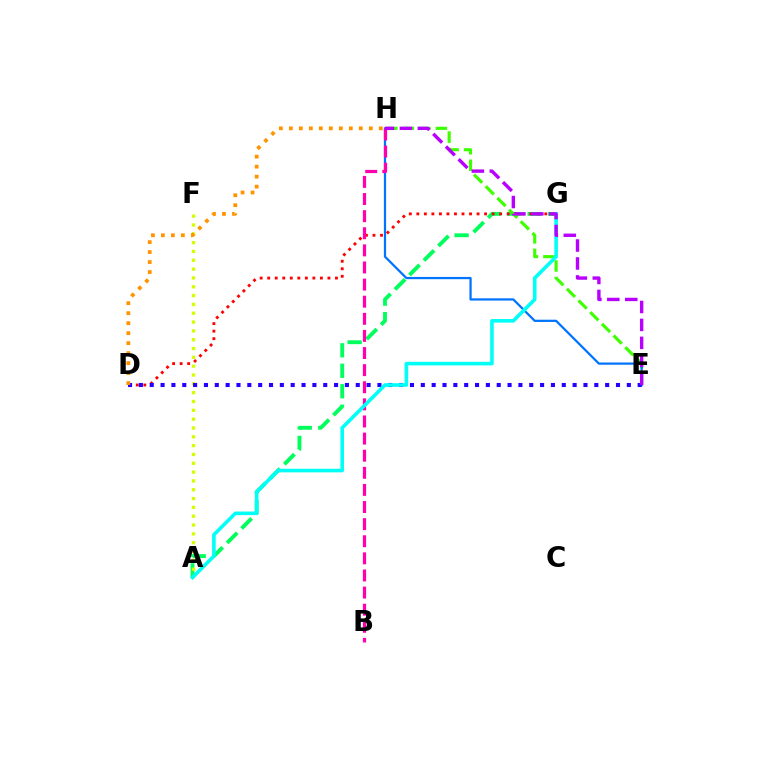{('A', 'G'): [{'color': '#00ff5c', 'line_style': 'dashed', 'thickness': 2.78}, {'color': '#00fff6', 'line_style': 'solid', 'thickness': 2.59}], ('D', 'G'): [{'color': '#ff0000', 'line_style': 'dotted', 'thickness': 2.05}], ('A', 'F'): [{'color': '#d1ff00', 'line_style': 'dotted', 'thickness': 2.4}], ('E', 'H'): [{'color': '#3dff00', 'line_style': 'dashed', 'thickness': 2.24}, {'color': '#0074ff', 'line_style': 'solid', 'thickness': 1.62}, {'color': '#b900ff', 'line_style': 'dashed', 'thickness': 2.44}], ('D', 'E'): [{'color': '#2500ff', 'line_style': 'dotted', 'thickness': 2.95}], ('D', 'H'): [{'color': '#ff9400', 'line_style': 'dotted', 'thickness': 2.71}], ('B', 'H'): [{'color': '#ff00ac', 'line_style': 'dashed', 'thickness': 2.32}]}